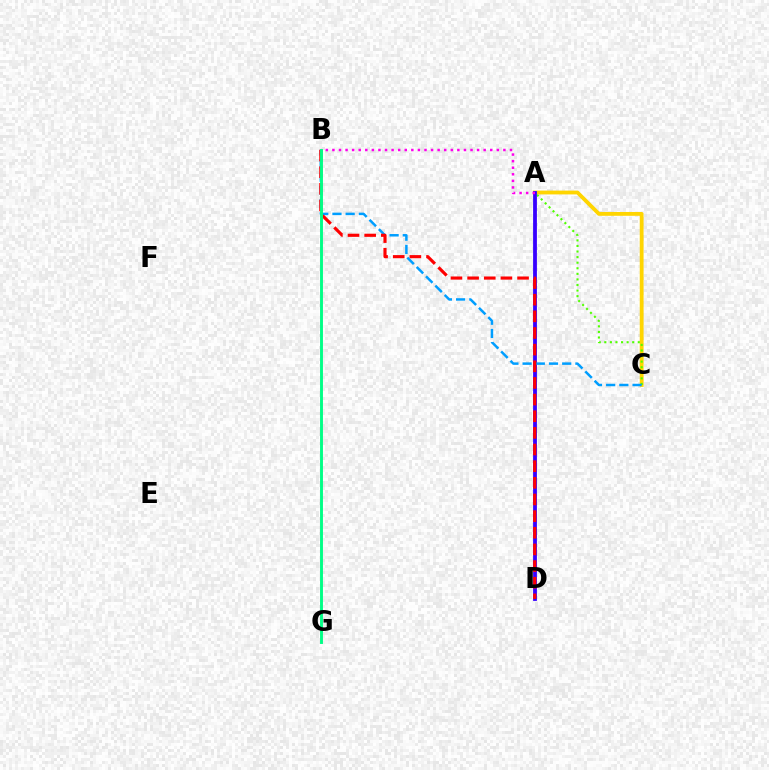{('A', 'C'): [{'color': '#ffd500', 'line_style': 'solid', 'thickness': 2.75}, {'color': '#4fff00', 'line_style': 'dotted', 'thickness': 1.52}], ('A', 'D'): [{'color': '#3700ff', 'line_style': 'solid', 'thickness': 2.73}], ('B', 'C'): [{'color': '#009eff', 'line_style': 'dashed', 'thickness': 1.79}], ('B', 'D'): [{'color': '#ff0000', 'line_style': 'dashed', 'thickness': 2.26}], ('A', 'B'): [{'color': '#ff00ed', 'line_style': 'dotted', 'thickness': 1.79}], ('B', 'G'): [{'color': '#00ff86', 'line_style': 'solid', 'thickness': 2.09}]}